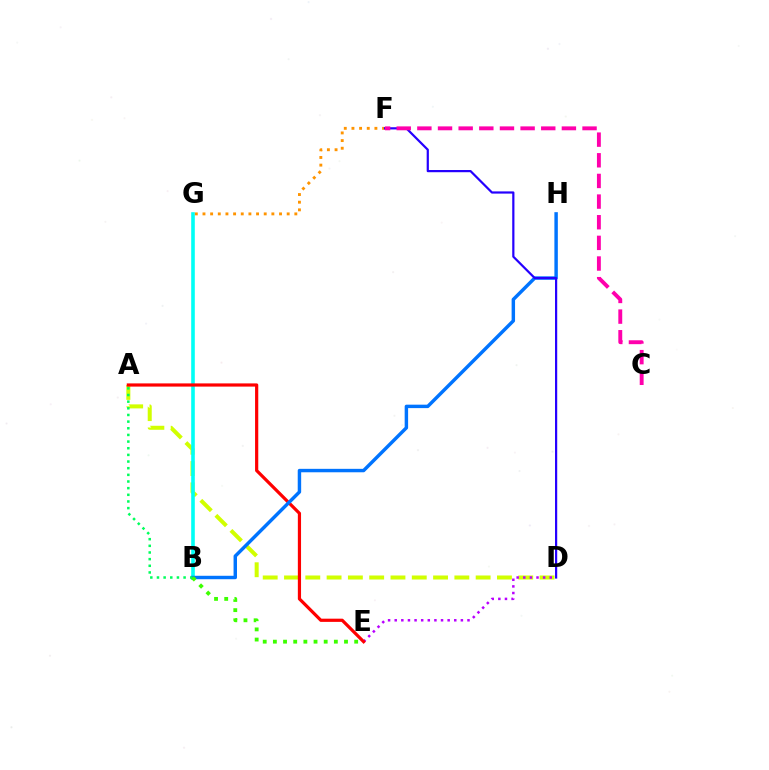{('A', 'D'): [{'color': '#d1ff00', 'line_style': 'dashed', 'thickness': 2.89}], ('D', 'E'): [{'color': '#b900ff', 'line_style': 'dotted', 'thickness': 1.8}], ('B', 'G'): [{'color': '#00fff6', 'line_style': 'solid', 'thickness': 2.6}], ('A', 'E'): [{'color': '#ff0000', 'line_style': 'solid', 'thickness': 2.31}], ('B', 'H'): [{'color': '#0074ff', 'line_style': 'solid', 'thickness': 2.48}], ('F', 'G'): [{'color': '#ff9400', 'line_style': 'dotted', 'thickness': 2.08}], ('A', 'B'): [{'color': '#00ff5c', 'line_style': 'dotted', 'thickness': 1.81}], ('D', 'F'): [{'color': '#2500ff', 'line_style': 'solid', 'thickness': 1.59}], ('C', 'F'): [{'color': '#ff00ac', 'line_style': 'dashed', 'thickness': 2.8}], ('B', 'E'): [{'color': '#3dff00', 'line_style': 'dotted', 'thickness': 2.76}]}